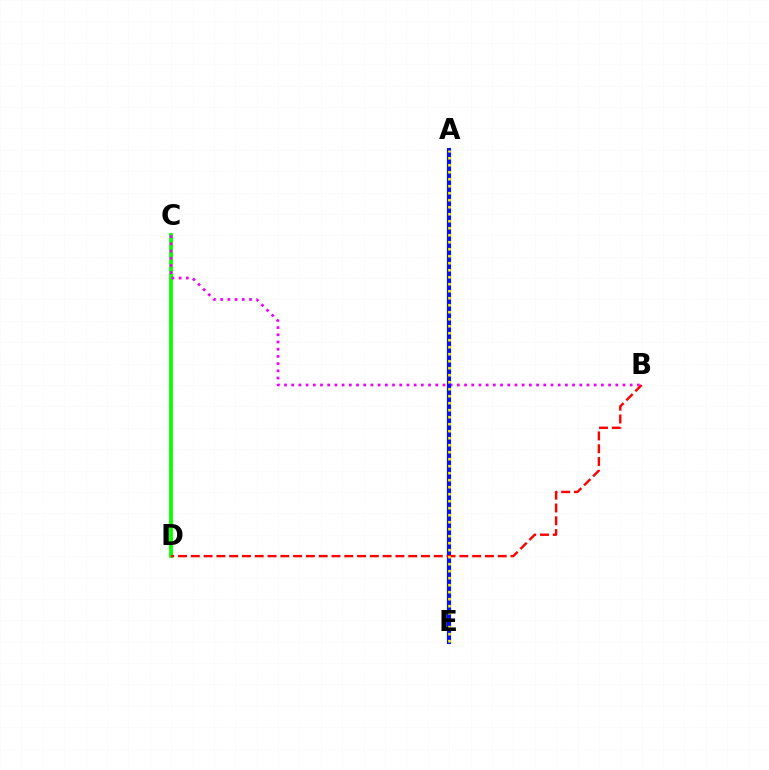{('A', 'E'): [{'color': '#00fff6', 'line_style': 'dotted', 'thickness': 1.57}, {'color': '#0010ff', 'line_style': 'solid', 'thickness': 2.97}, {'color': '#fcf500', 'line_style': 'dotted', 'thickness': 1.9}], ('C', 'D'): [{'color': '#08ff00', 'line_style': 'solid', 'thickness': 2.75}], ('B', 'C'): [{'color': '#ee00ff', 'line_style': 'dotted', 'thickness': 1.96}], ('B', 'D'): [{'color': '#ff0000', 'line_style': 'dashed', 'thickness': 1.74}]}